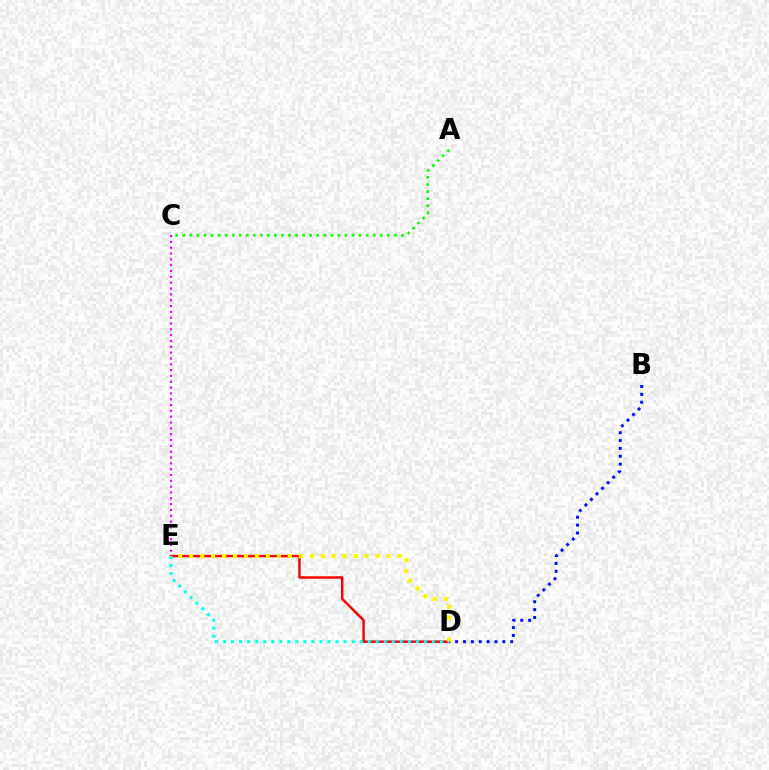{('C', 'E'): [{'color': '#ee00ff', 'line_style': 'dotted', 'thickness': 1.58}], ('D', 'E'): [{'color': '#ff0000', 'line_style': 'solid', 'thickness': 1.77}, {'color': '#00fff6', 'line_style': 'dotted', 'thickness': 2.18}, {'color': '#fcf500', 'line_style': 'dotted', 'thickness': 2.98}], ('A', 'C'): [{'color': '#08ff00', 'line_style': 'dotted', 'thickness': 1.92}], ('B', 'D'): [{'color': '#0010ff', 'line_style': 'dotted', 'thickness': 2.14}]}